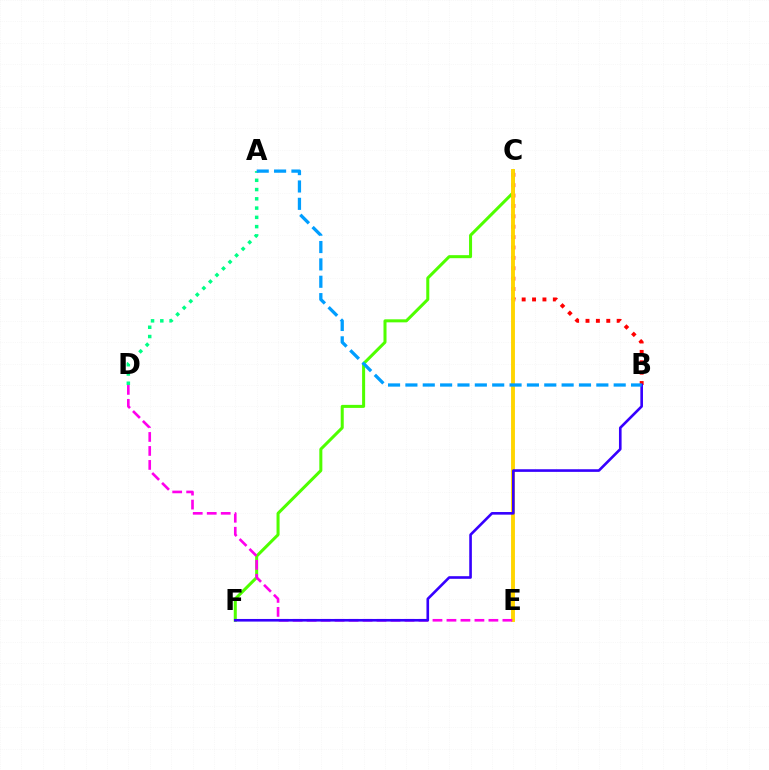{('C', 'F'): [{'color': '#4fff00', 'line_style': 'solid', 'thickness': 2.18}], ('B', 'C'): [{'color': '#ff0000', 'line_style': 'dotted', 'thickness': 2.82}], ('C', 'E'): [{'color': '#ffd500', 'line_style': 'solid', 'thickness': 2.79}], ('D', 'E'): [{'color': '#ff00ed', 'line_style': 'dashed', 'thickness': 1.9}], ('B', 'F'): [{'color': '#3700ff', 'line_style': 'solid', 'thickness': 1.89}], ('A', 'D'): [{'color': '#00ff86', 'line_style': 'dotted', 'thickness': 2.52}], ('A', 'B'): [{'color': '#009eff', 'line_style': 'dashed', 'thickness': 2.36}]}